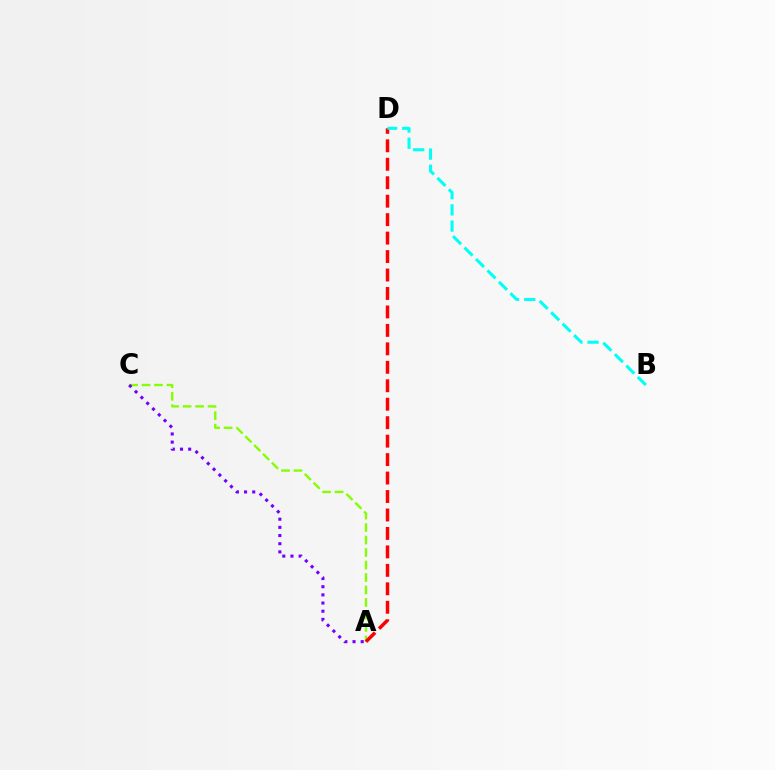{('A', 'C'): [{'color': '#84ff00', 'line_style': 'dashed', 'thickness': 1.7}, {'color': '#7200ff', 'line_style': 'dotted', 'thickness': 2.22}], ('A', 'D'): [{'color': '#ff0000', 'line_style': 'dashed', 'thickness': 2.51}], ('B', 'D'): [{'color': '#00fff6', 'line_style': 'dashed', 'thickness': 2.2}]}